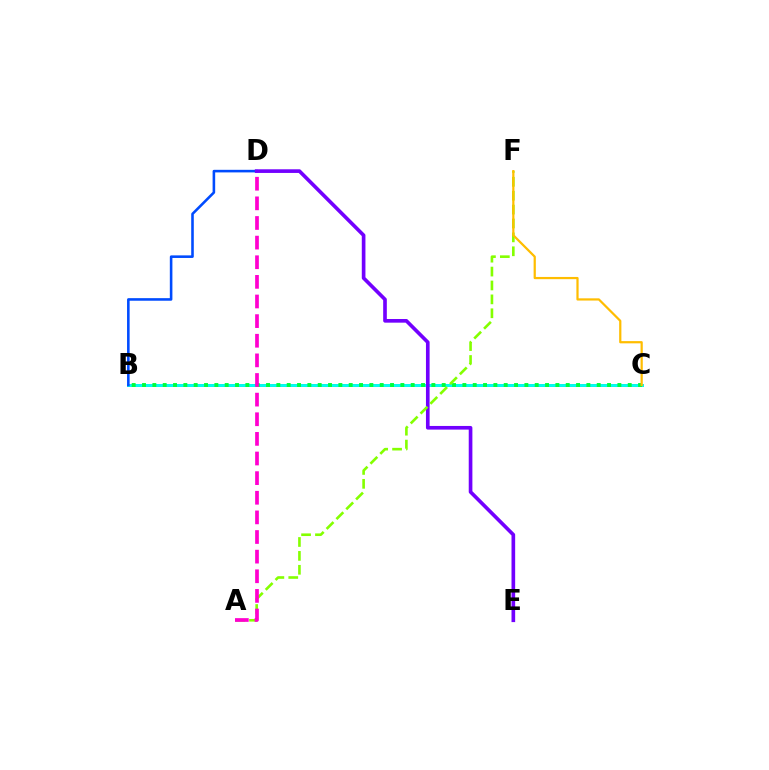{('B', 'C'): [{'color': '#ff0000', 'line_style': 'solid', 'thickness': 1.99}, {'color': '#00fff6', 'line_style': 'solid', 'thickness': 2.1}, {'color': '#00ff39', 'line_style': 'dotted', 'thickness': 2.81}], ('B', 'D'): [{'color': '#004bff', 'line_style': 'solid', 'thickness': 1.86}], ('D', 'E'): [{'color': '#7200ff', 'line_style': 'solid', 'thickness': 2.63}], ('A', 'F'): [{'color': '#84ff00', 'line_style': 'dashed', 'thickness': 1.89}], ('A', 'D'): [{'color': '#ff00cf', 'line_style': 'dashed', 'thickness': 2.67}], ('C', 'F'): [{'color': '#ffbd00', 'line_style': 'solid', 'thickness': 1.6}]}